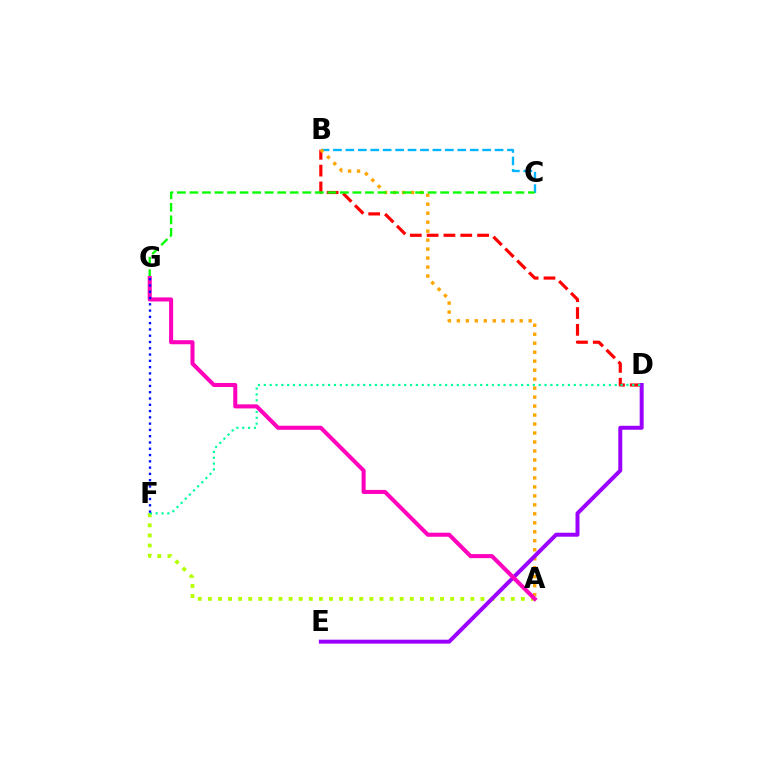{('B', 'D'): [{'color': '#ff0000', 'line_style': 'dashed', 'thickness': 2.29}], ('A', 'F'): [{'color': '#b3ff00', 'line_style': 'dotted', 'thickness': 2.74}], ('B', 'C'): [{'color': '#00b5ff', 'line_style': 'dashed', 'thickness': 1.69}], ('A', 'B'): [{'color': '#ffa500', 'line_style': 'dotted', 'thickness': 2.44}], ('D', 'E'): [{'color': '#9b00ff', 'line_style': 'solid', 'thickness': 2.86}], ('C', 'G'): [{'color': '#08ff00', 'line_style': 'dashed', 'thickness': 1.7}], ('D', 'F'): [{'color': '#00ff9d', 'line_style': 'dotted', 'thickness': 1.59}], ('A', 'G'): [{'color': '#ff00bd', 'line_style': 'solid', 'thickness': 2.92}], ('F', 'G'): [{'color': '#0010ff', 'line_style': 'dotted', 'thickness': 1.71}]}